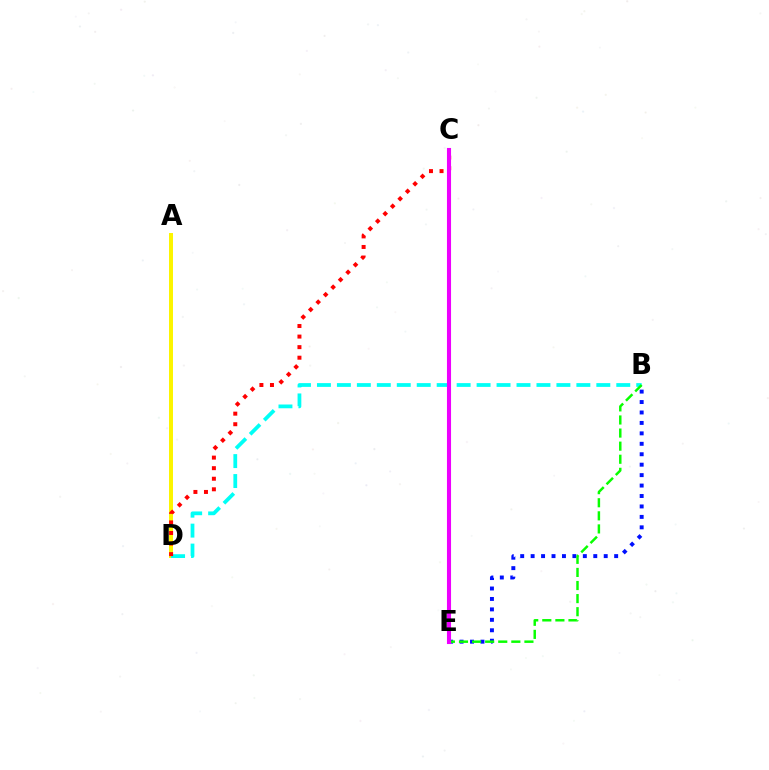{('A', 'D'): [{'color': '#fcf500', 'line_style': 'solid', 'thickness': 2.86}], ('B', 'D'): [{'color': '#00fff6', 'line_style': 'dashed', 'thickness': 2.71}], ('B', 'E'): [{'color': '#0010ff', 'line_style': 'dotted', 'thickness': 2.84}, {'color': '#08ff00', 'line_style': 'dashed', 'thickness': 1.78}], ('C', 'D'): [{'color': '#ff0000', 'line_style': 'dotted', 'thickness': 2.87}], ('C', 'E'): [{'color': '#ee00ff', 'line_style': 'solid', 'thickness': 2.94}]}